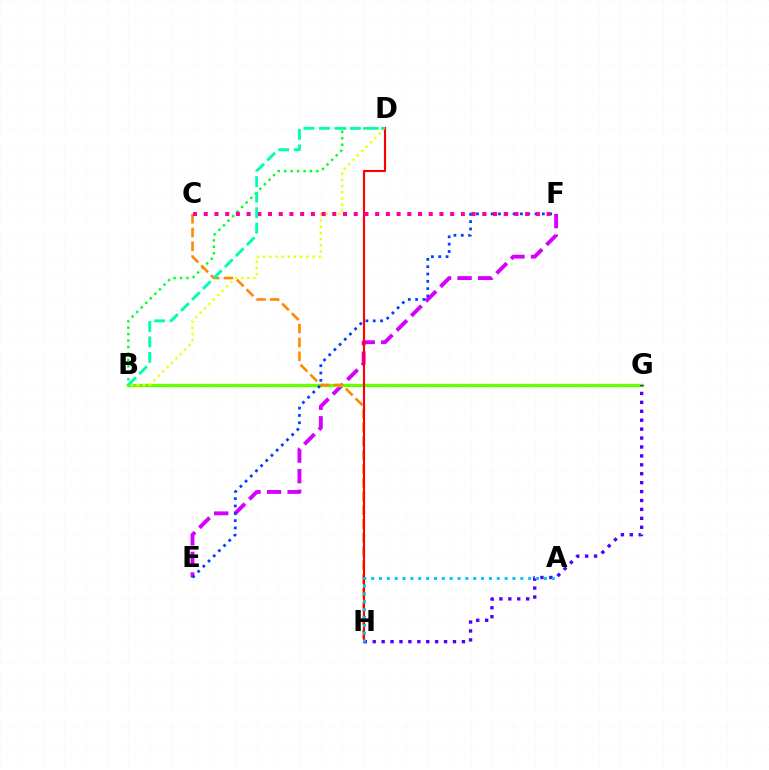{('E', 'F'): [{'color': '#d600ff', 'line_style': 'dashed', 'thickness': 2.8}, {'color': '#003fff', 'line_style': 'dotted', 'thickness': 1.99}], ('B', 'G'): [{'color': '#66ff00', 'line_style': 'solid', 'thickness': 2.38}], ('B', 'D'): [{'color': '#00ff27', 'line_style': 'dotted', 'thickness': 1.75}, {'color': '#eeff00', 'line_style': 'dotted', 'thickness': 1.68}, {'color': '#00ffaf', 'line_style': 'dashed', 'thickness': 2.11}], ('C', 'H'): [{'color': '#ff8800', 'line_style': 'dashed', 'thickness': 1.87}], ('D', 'H'): [{'color': '#ff0000', 'line_style': 'solid', 'thickness': 1.54}], ('G', 'H'): [{'color': '#4f00ff', 'line_style': 'dotted', 'thickness': 2.42}], ('C', 'F'): [{'color': '#ff00a0', 'line_style': 'dotted', 'thickness': 2.91}], ('A', 'H'): [{'color': '#00c7ff', 'line_style': 'dotted', 'thickness': 2.13}]}